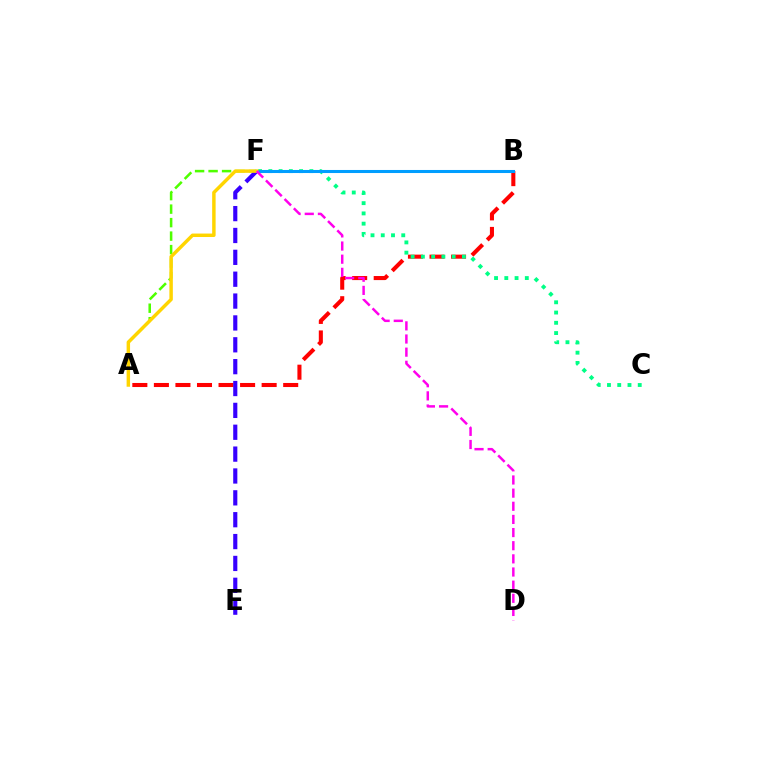{('A', 'F'): [{'color': '#4fff00', 'line_style': 'dashed', 'thickness': 1.83}, {'color': '#ffd500', 'line_style': 'solid', 'thickness': 2.49}], ('A', 'B'): [{'color': '#ff0000', 'line_style': 'dashed', 'thickness': 2.93}], ('C', 'F'): [{'color': '#00ff86', 'line_style': 'dotted', 'thickness': 2.79}], ('E', 'F'): [{'color': '#3700ff', 'line_style': 'dashed', 'thickness': 2.97}], ('B', 'F'): [{'color': '#009eff', 'line_style': 'solid', 'thickness': 2.2}], ('D', 'F'): [{'color': '#ff00ed', 'line_style': 'dashed', 'thickness': 1.79}]}